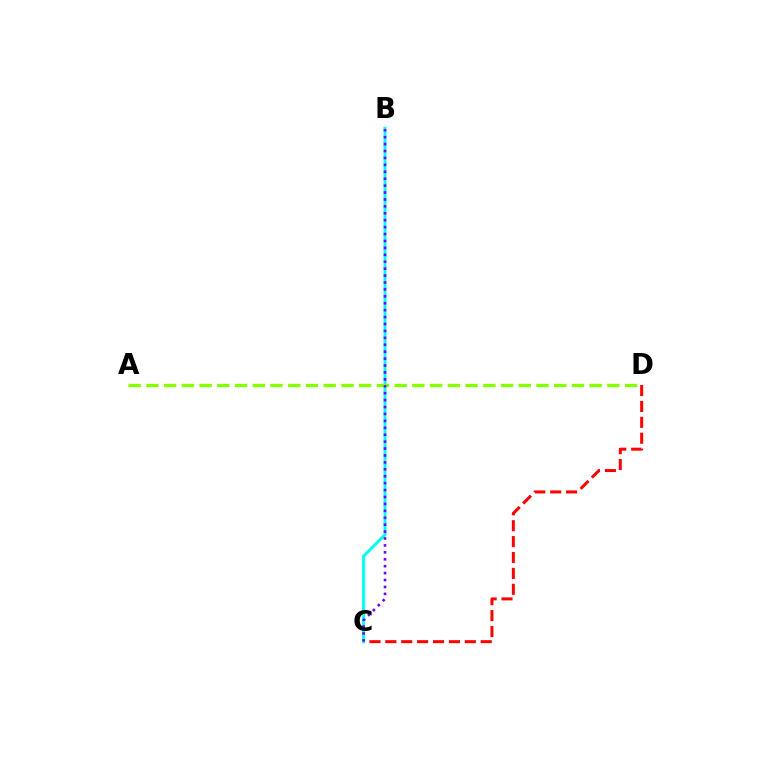{('C', 'D'): [{'color': '#ff0000', 'line_style': 'dashed', 'thickness': 2.16}], ('B', 'C'): [{'color': '#00fff6', 'line_style': 'solid', 'thickness': 2.17}, {'color': '#7200ff', 'line_style': 'dotted', 'thickness': 1.88}], ('A', 'D'): [{'color': '#84ff00', 'line_style': 'dashed', 'thickness': 2.41}]}